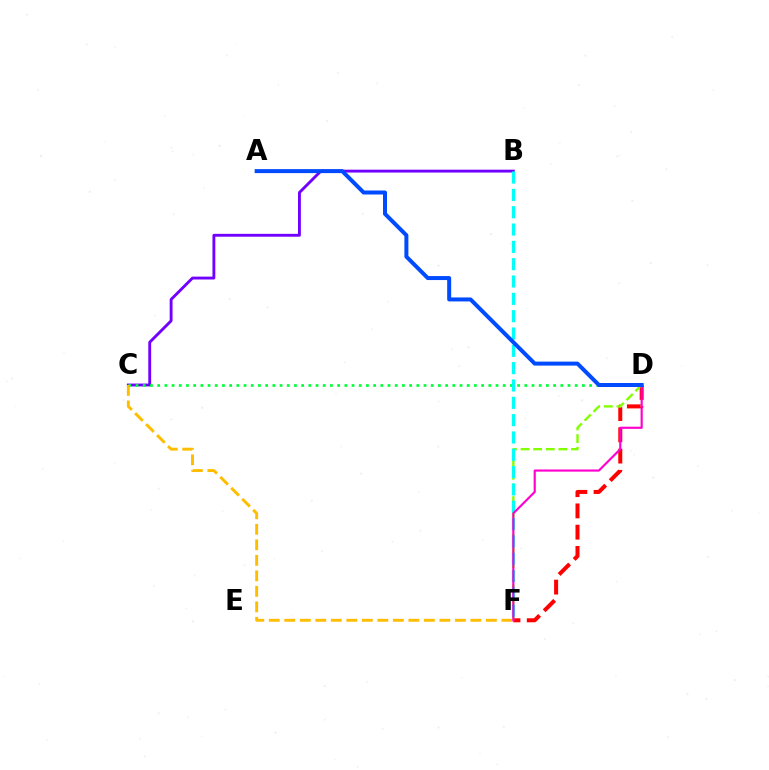{('B', 'C'): [{'color': '#7200ff', 'line_style': 'solid', 'thickness': 2.07}], ('C', 'D'): [{'color': '#00ff39', 'line_style': 'dotted', 'thickness': 1.96}], ('D', 'F'): [{'color': '#ff0000', 'line_style': 'dashed', 'thickness': 2.89}, {'color': '#84ff00', 'line_style': 'dashed', 'thickness': 1.71}, {'color': '#ff00cf', 'line_style': 'solid', 'thickness': 1.55}], ('C', 'F'): [{'color': '#ffbd00', 'line_style': 'dashed', 'thickness': 2.11}], ('B', 'F'): [{'color': '#00fff6', 'line_style': 'dashed', 'thickness': 2.35}], ('A', 'D'): [{'color': '#004bff', 'line_style': 'solid', 'thickness': 2.87}]}